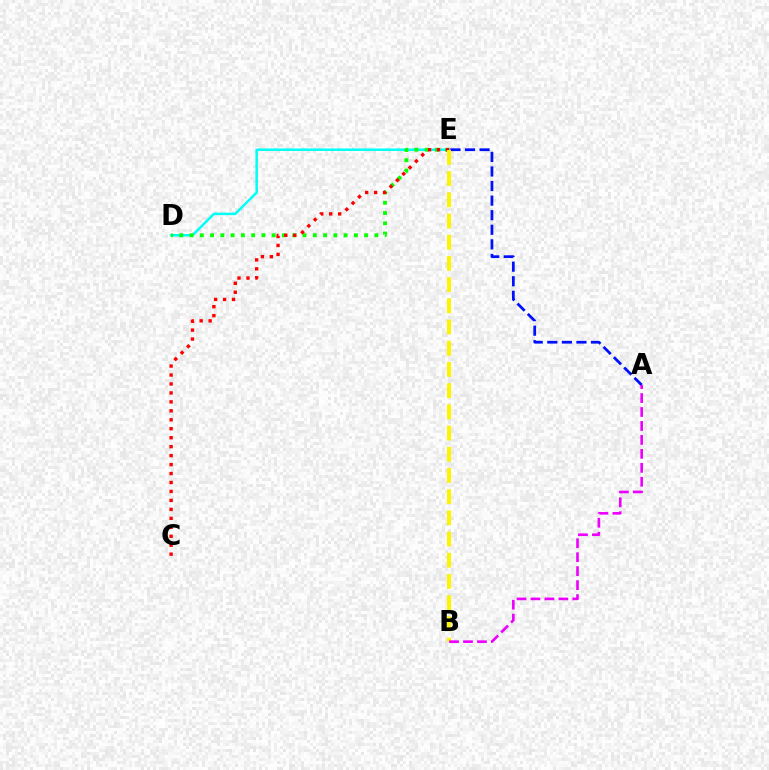{('D', 'E'): [{'color': '#00fff6', 'line_style': 'solid', 'thickness': 1.8}, {'color': '#08ff00', 'line_style': 'dotted', 'thickness': 2.79}], ('A', 'E'): [{'color': '#0010ff', 'line_style': 'dashed', 'thickness': 1.98}], ('C', 'E'): [{'color': '#ff0000', 'line_style': 'dotted', 'thickness': 2.43}], ('B', 'E'): [{'color': '#fcf500', 'line_style': 'dashed', 'thickness': 2.88}], ('A', 'B'): [{'color': '#ee00ff', 'line_style': 'dashed', 'thickness': 1.9}]}